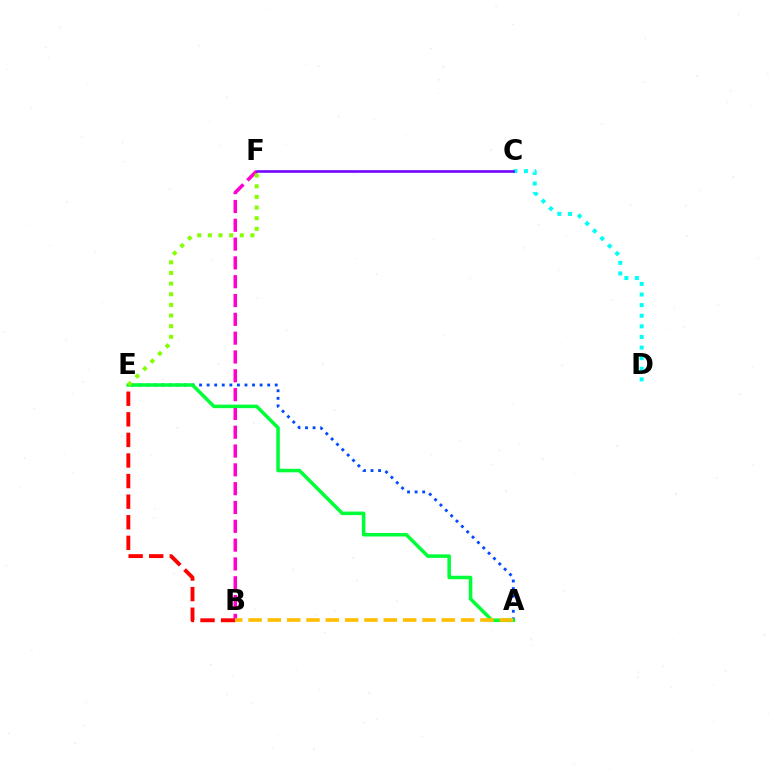{('B', 'E'): [{'color': '#ff0000', 'line_style': 'dashed', 'thickness': 2.8}], ('C', 'D'): [{'color': '#00fff6', 'line_style': 'dotted', 'thickness': 2.88}], ('A', 'E'): [{'color': '#004bff', 'line_style': 'dotted', 'thickness': 2.06}, {'color': '#00ff39', 'line_style': 'solid', 'thickness': 2.54}], ('B', 'F'): [{'color': '#ff00cf', 'line_style': 'dashed', 'thickness': 2.56}], ('C', 'F'): [{'color': '#7200ff', 'line_style': 'solid', 'thickness': 1.86}], ('E', 'F'): [{'color': '#84ff00', 'line_style': 'dotted', 'thickness': 2.89}], ('A', 'B'): [{'color': '#ffbd00', 'line_style': 'dashed', 'thickness': 2.62}]}